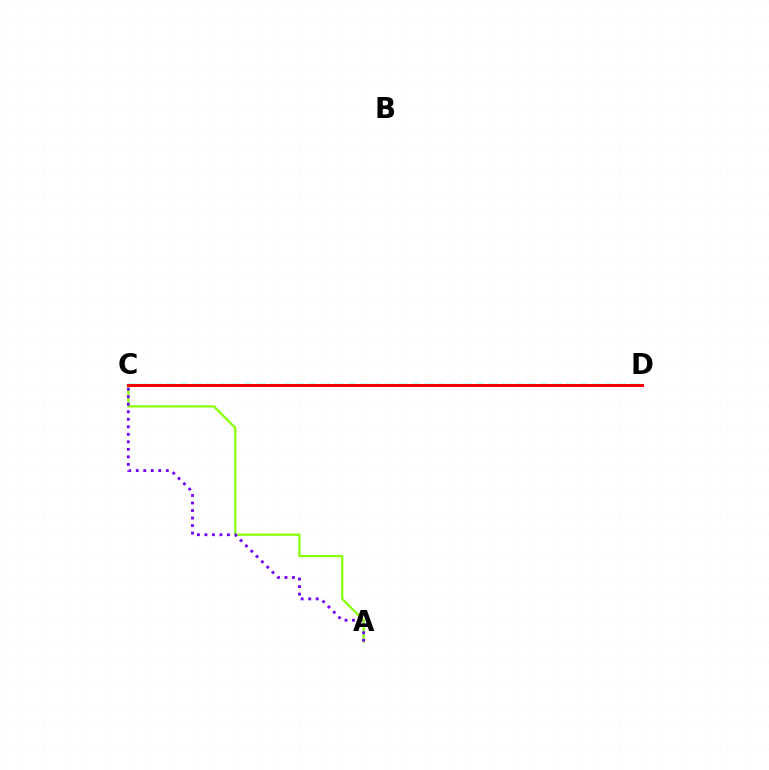{('A', 'C'): [{'color': '#84ff00', 'line_style': 'solid', 'thickness': 1.57}, {'color': '#7200ff', 'line_style': 'dotted', 'thickness': 2.04}], ('C', 'D'): [{'color': '#00fff6', 'line_style': 'dashed', 'thickness': 1.75}, {'color': '#ff0000', 'line_style': 'solid', 'thickness': 2.15}]}